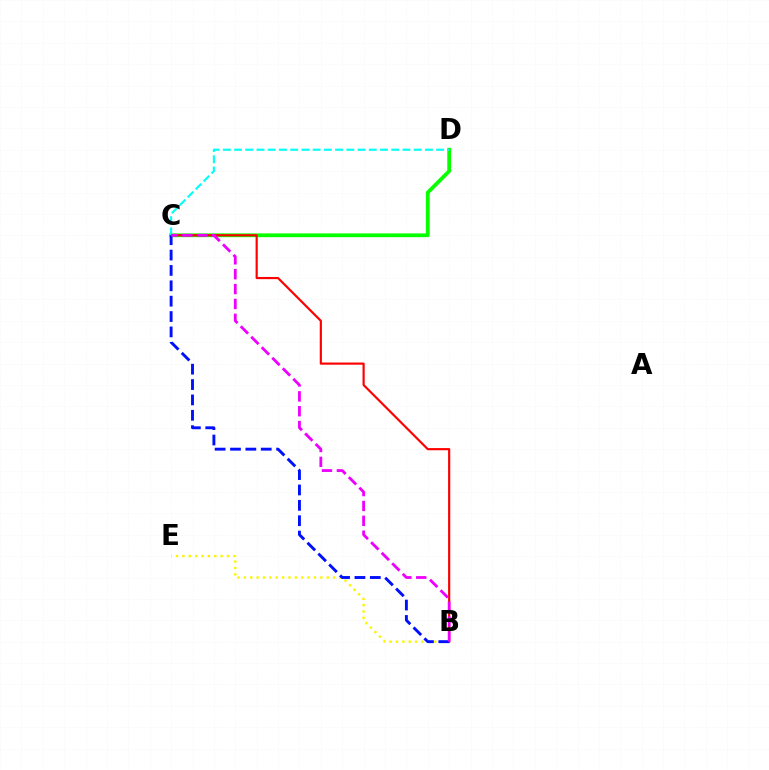{('B', 'E'): [{'color': '#fcf500', 'line_style': 'dotted', 'thickness': 1.73}], ('C', 'D'): [{'color': '#08ff00', 'line_style': 'solid', 'thickness': 2.72}, {'color': '#00fff6', 'line_style': 'dashed', 'thickness': 1.53}], ('B', 'C'): [{'color': '#ff0000', 'line_style': 'solid', 'thickness': 1.56}, {'color': '#0010ff', 'line_style': 'dashed', 'thickness': 2.09}, {'color': '#ee00ff', 'line_style': 'dashed', 'thickness': 2.02}]}